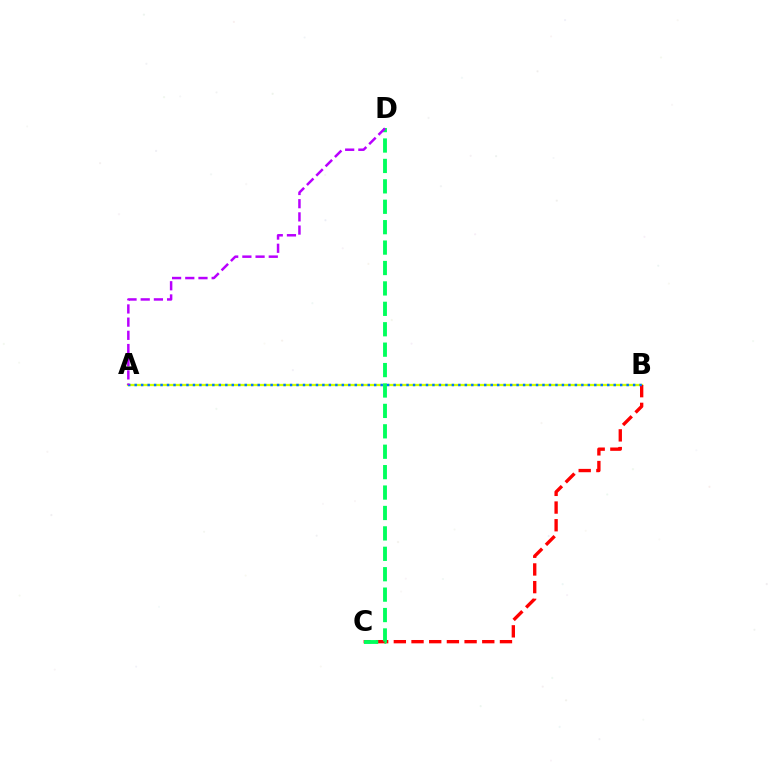{('A', 'B'): [{'color': '#d1ff00', 'line_style': 'solid', 'thickness': 1.66}, {'color': '#0074ff', 'line_style': 'dotted', 'thickness': 1.76}], ('B', 'C'): [{'color': '#ff0000', 'line_style': 'dashed', 'thickness': 2.4}], ('C', 'D'): [{'color': '#00ff5c', 'line_style': 'dashed', 'thickness': 2.77}], ('A', 'D'): [{'color': '#b900ff', 'line_style': 'dashed', 'thickness': 1.79}]}